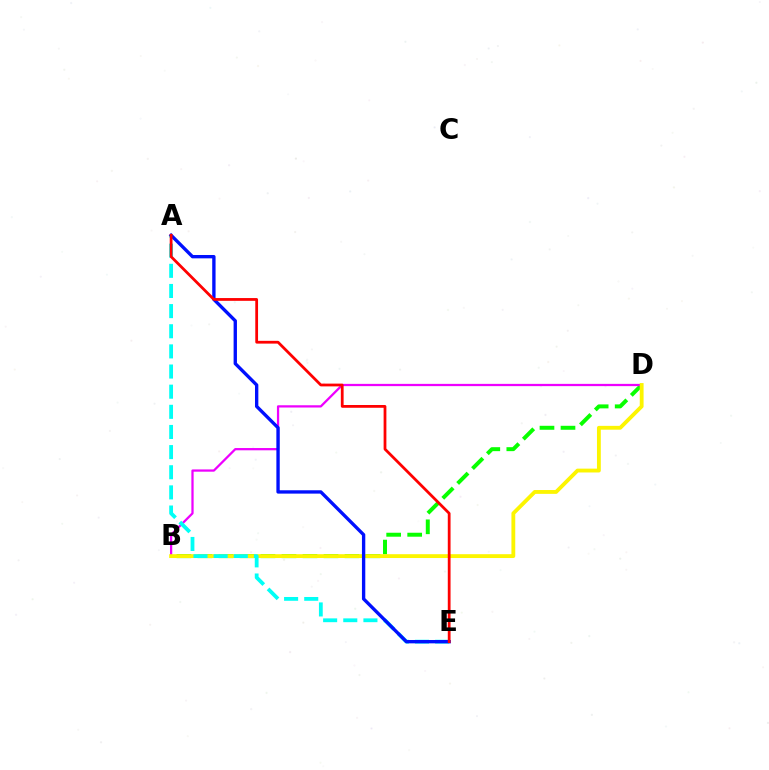{('B', 'D'): [{'color': '#08ff00', 'line_style': 'dashed', 'thickness': 2.85}, {'color': '#ee00ff', 'line_style': 'solid', 'thickness': 1.63}, {'color': '#fcf500', 'line_style': 'solid', 'thickness': 2.76}], ('A', 'E'): [{'color': '#00fff6', 'line_style': 'dashed', 'thickness': 2.74}, {'color': '#0010ff', 'line_style': 'solid', 'thickness': 2.41}, {'color': '#ff0000', 'line_style': 'solid', 'thickness': 1.99}]}